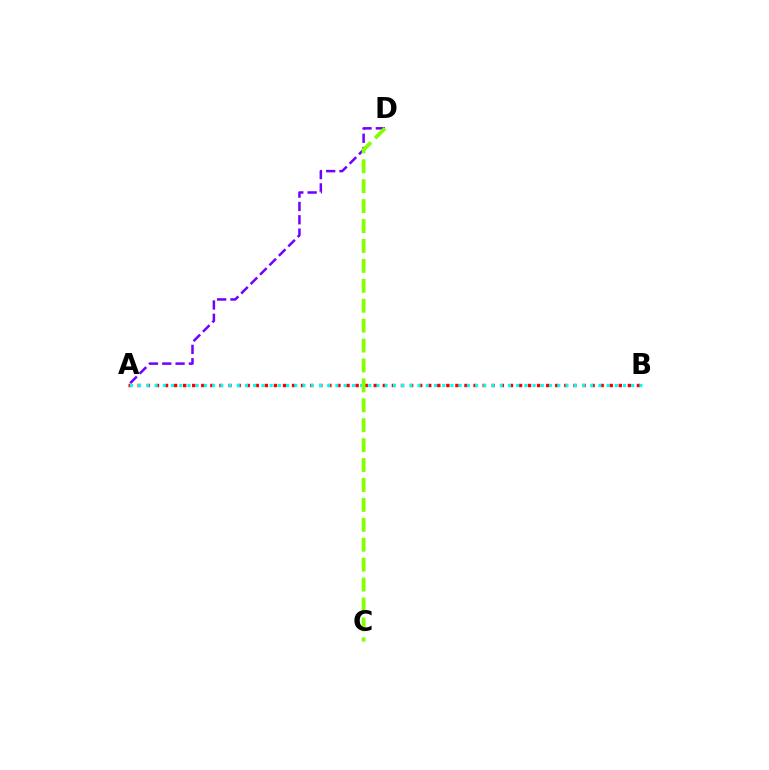{('A', 'D'): [{'color': '#7200ff', 'line_style': 'dashed', 'thickness': 1.81}], ('A', 'B'): [{'color': '#ff0000', 'line_style': 'dotted', 'thickness': 2.47}, {'color': '#00fff6', 'line_style': 'dotted', 'thickness': 2.23}], ('C', 'D'): [{'color': '#84ff00', 'line_style': 'dashed', 'thickness': 2.71}]}